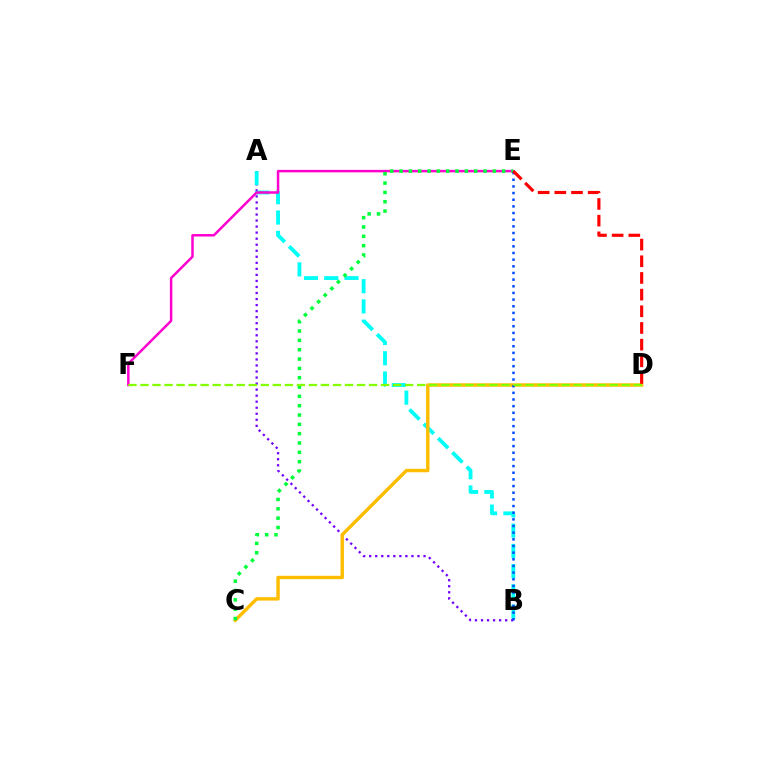{('A', 'B'): [{'color': '#7200ff', 'line_style': 'dotted', 'thickness': 1.64}, {'color': '#00fff6', 'line_style': 'dashed', 'thickness': 2.75}], ('C', 'D'): [{'color': '#ffbd00', 'line_style': 'solid', 'thickness': 2.46}], ('E', 'F'): [{'color': '#ff00cf', 'line_style': 'solid', 'thickness': 1.79}], ('C', 'E'): [{'color': '#00ff39', 'line_style': 'dotted', 'thickness': 2.54}], ('B', 'E'): [{'color': '#004bff', 'line_style': 'dotted', 'thickness': 1.81}], ('D', 'F'): [{'color': '#84ff00', 'line_style': 'dashed', 'thickness': 1.63}], ('D', 'E'): [{'color': '#ff0000', 'line_style': 'dashed', 'thickness': 2.27}]}